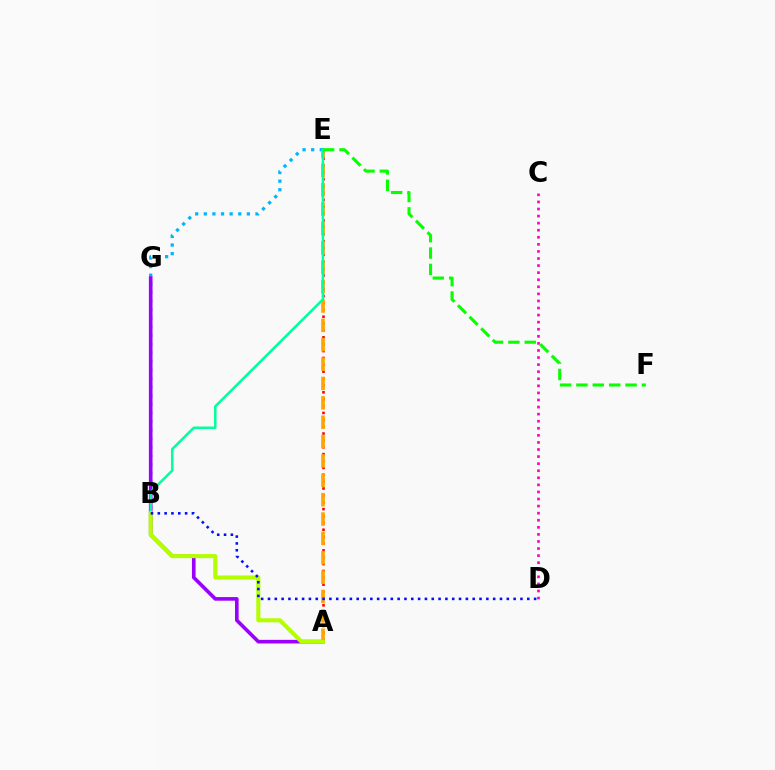{('B', 'E'): [{'color': '#00b5ff', 'line_style': 'dotted', 'thickness': 2.34}, {'color': '#00ff9d', 'line_style': 'solid', 'thickness': 1.82}], ('A', 'E'): [{'color': '#ff0000', 'line_style': 'dotted', 'thickness': 1.87}, {'color': '#ffa500', 'line_style': 'dashed', 'thickness': 2.63}], ('C', 'D'): [{'color': '#ff00bd', 'line_style': 'dotted', 'thickness': 1.92}], ('A', 'G'): [{'color': '#9b00ff', 'line_style': 'solid', 'thickness': 2.61}], ('A', 'B'): [{'color': '#b3ff00', 'line_style': 'solid', 'thickness': 2.94}], ('E', 'F'): [{'color': '#08ff00', 'line_style': 'dashed', 'thickness': 2.22}], ('B', 'D'): [{'color': '#0010ff', 'line_style': 'dotted', 'thickness': 1.85}]}